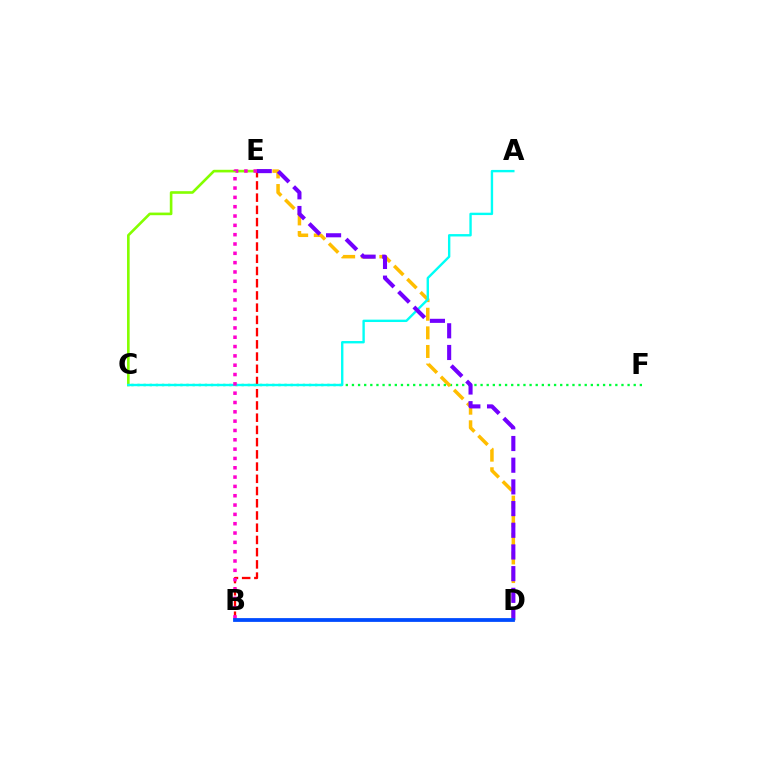{('C', 'F'): [{'color': '#00ff39', 'line_style': 'dotted', 'thickness': 1.66}], ('C', 'E'): [{'color': '#84ff00', 'line_style': 'solid', 'thickness': 1.89}], ('D', 'E'): [{'color': '#ffbd00', 'line_style': 'dashed', 'thickness': 2.53}, {'color': '#7200ff', 'line_style': 'dashed', 'thickness': 2.95}], ('B', 'E'): [{'color': '#ff0000', 'line_style': 'dashed', 'thickness': 1.66}, {'color': '#ff00cf', 'line_style': 'dotted', 'thickness': 2.53}], ('A', 'C'): [{'color': '#00fff6', 'line_style': 'solid', 'thickness': 1.71}], ('B', 'D'): [{'color': '#004bff', 'line_style': 'solid', 'thickness': 2.73}]}